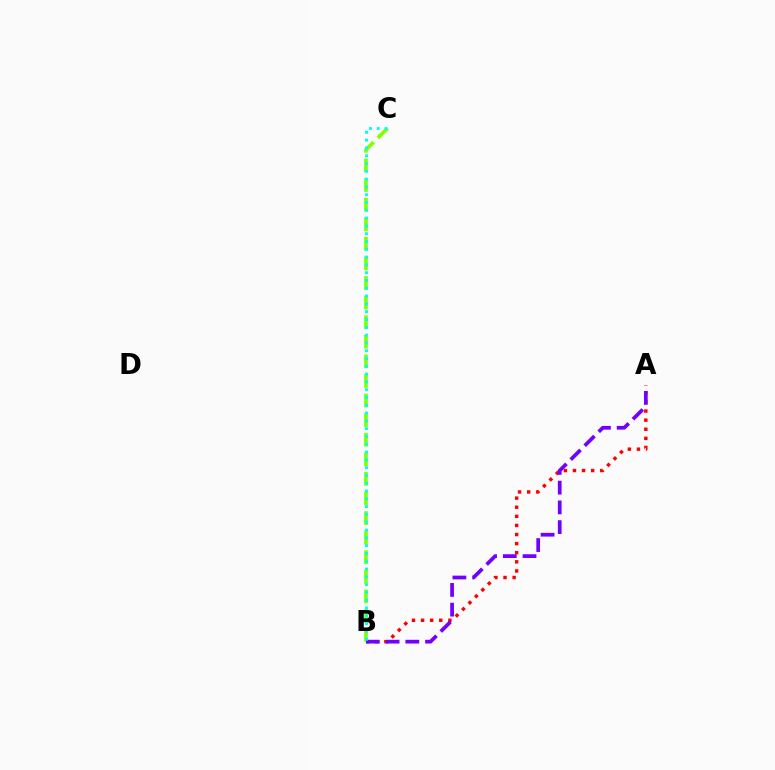{('A', 'B'): [{'color': '#ff0000', 'line_style': 'dotted', 'thickness': 2.47}, {'color': '#7200ff', 'line_style': 'dashed', 'thickness': 2.68}], ('B', 'C'): [{'color': '#84ff00', 'line_style': 'dashed', 'thickness': 2.66}, {'color': '#00fff6', 'line_style': 'dotted', 'thickness': 2.12}]}